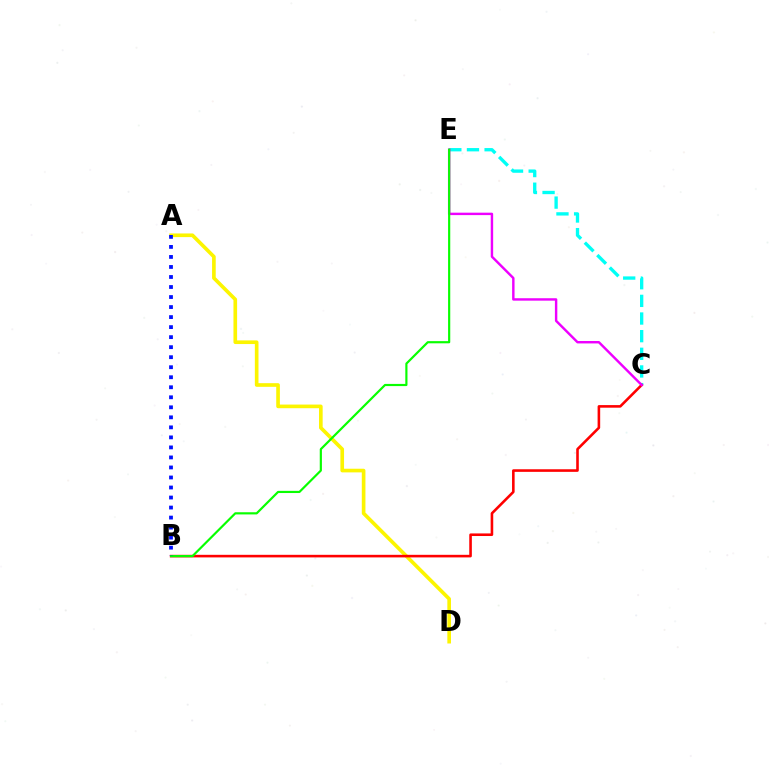{('A', 'D'): [{'color': '#fcf500', 'line_style': 'solid', 'thickness': 2.62}], ('C', 'E'): [{'color': '#00fff6', 'line_style': 'dashed', 'thickness': 2.4}, {'color': '#ee00ff', 'line_style': 'solid', 'thickness': 1.75}], ('B', 'C'): [{'color': '#ff0000', 'line_style': 'solid', 'thickness': 1.87}], ('B', 'E'): [{'color': '#08ff00', 'line_style': 'solid', 'thickness': 1.57}], ('A', 'B'): [{'color': '#0010ff', 'line_style': 'dotted', 'thickness': 2.72}]}